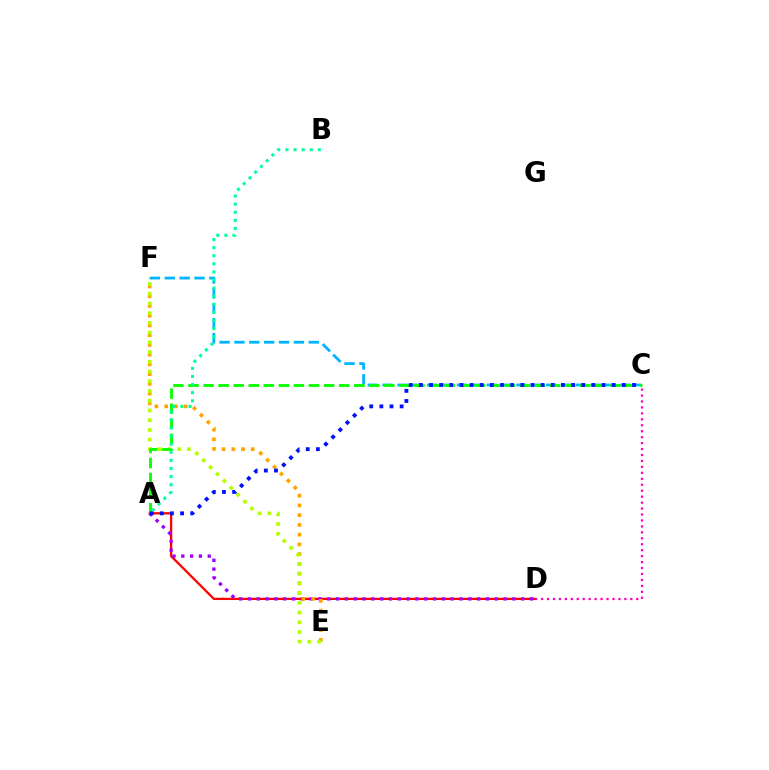{('A', 'D'): [{'color': '#ff0000', 'line_style': 'solid', 'thickness': 1.64}, {'color': '#9b00ff', 'line_style': 'dotted', 'thickness': 2.39}], ('E', 'F'): [{'color': '#ffa500', 'line_style': 'dotted', 'thickness': 2.65}, {'color': '#b3ff00', 'line_style': 'dotted', 'thickness': 2.64}], ('C', 'F'): [{'color': '#00b5ff', 'line_style': 'dashed', 'thickness': 2.02}], ('A', 'C'): [{'color': '#08ff00', 'line_style': 'dashed', 'thickness': 2.05}, {'color': '#0010ff', 'line_style': 'dotted', 'thickness': 2.76}], ('A', 'B'): [{'color': '#00ff9d', 'line_style': 'dotted', 'thickness': 2.2}], ('C', 'D'): [{'color': '#ff00bd', 'line_style': 'dotted', 'thickness': 1.62}]}